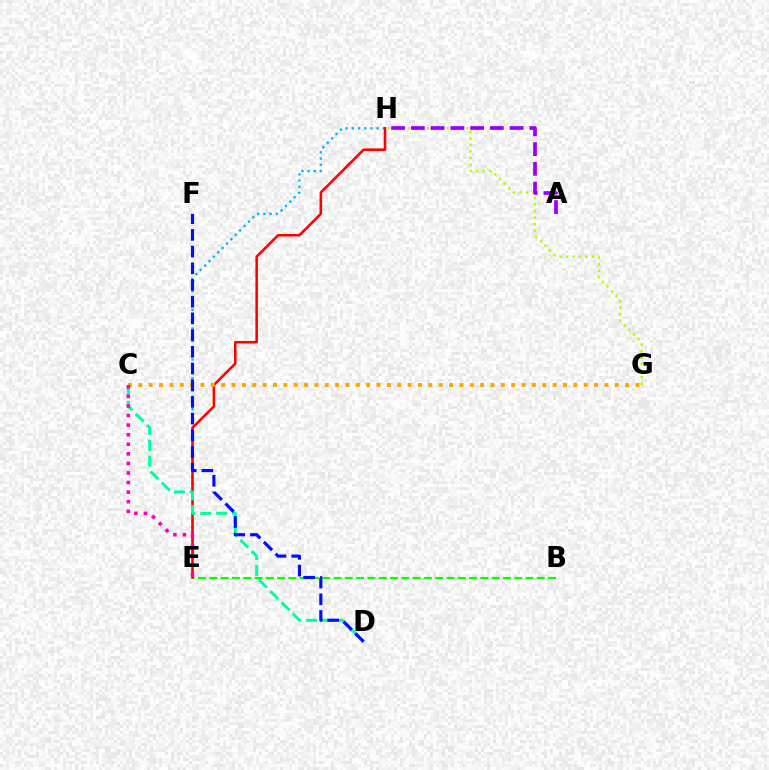{('E', 'H'): [{'color': '#00b5ff', 'line_style': 'dotted', 'thickness': 1.69}, {'color': '#ff0000', 'line_style': 'solid', 'thickness': 1.84}], ('B', 'E'): [{'color': '#08ff00', 'line_style': 'dashed', 'thickness': 1.53}], ('G', 'H'): [{'color': '#b3ff00', 'line_style': 'dotted', 'thickness': 1.78}], ('A', 'H'): [{'color': '#9b00ff', 'line_style': 'dashed', 'thickness': 2.68}], ('C', 'D'): [{'color': '#00ff9d', 'line_style': 'dashed', 'thickness': 2.16}], ('C', 'G'): [{'color': '#ffa500', 'line_style': 'dotted', 'thickness': 2.81}], ('D', 'F'): [{'color': '#0010ff', 'line_style': 'dashed', 'thickness': 2.27}], ('C', 'E'): [{'color': '#ff00bd', 'line_style': 'dotted', 'thickness': 2.6}]}